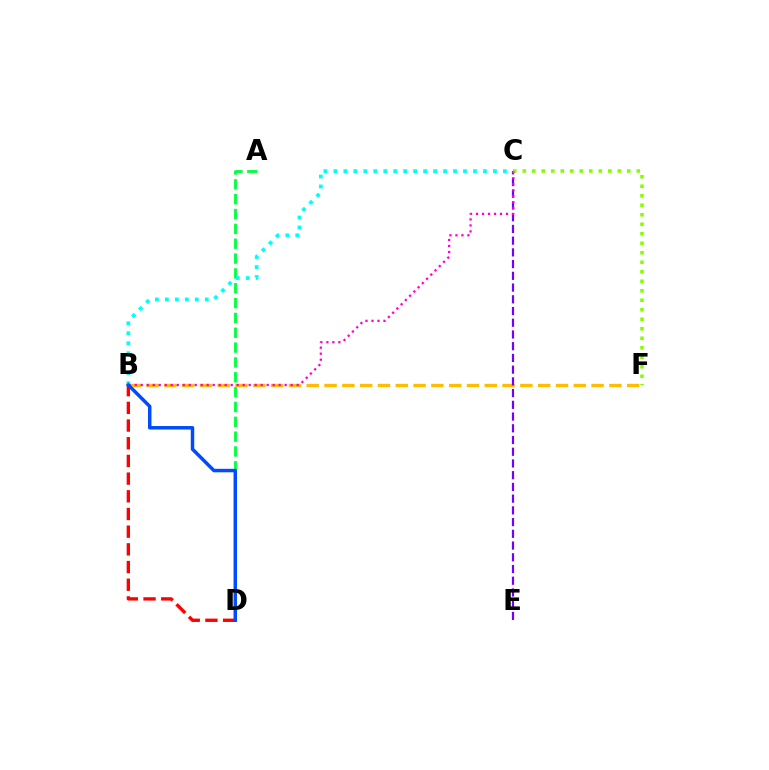{('A', 'D'): [{'color': '#00ff39', 'line_style': 'dashed', 'thickness': 2.02}], ('B', 'F'): [{'color': '#ffbd00', 'line_style': 'dashed', 'thickness': 2.42}], ('C', 'E'): [{'color': '#7200ff', 'line_style': 'dashed', 'thickness': 1.59}], ('C', 'F'): [{'color': '#84ff00', 'line_style': 'dotted', 'thickness': 2.58}], ('B', 'D'): [{'color': '#ff0000', 'line_style': 'dashed', 'thickness': 2.4}, {'color': '#004bff', 'line_style': 'solid', 'thickness': 2.51}], ('B', 'C'): [{'color': '#ff00cf', 'line_style': 'dotted', 'thickness': 1.63}, {'color': '#00fff6', 'line_style': 'dotted', 'thickness': 2.71}]}